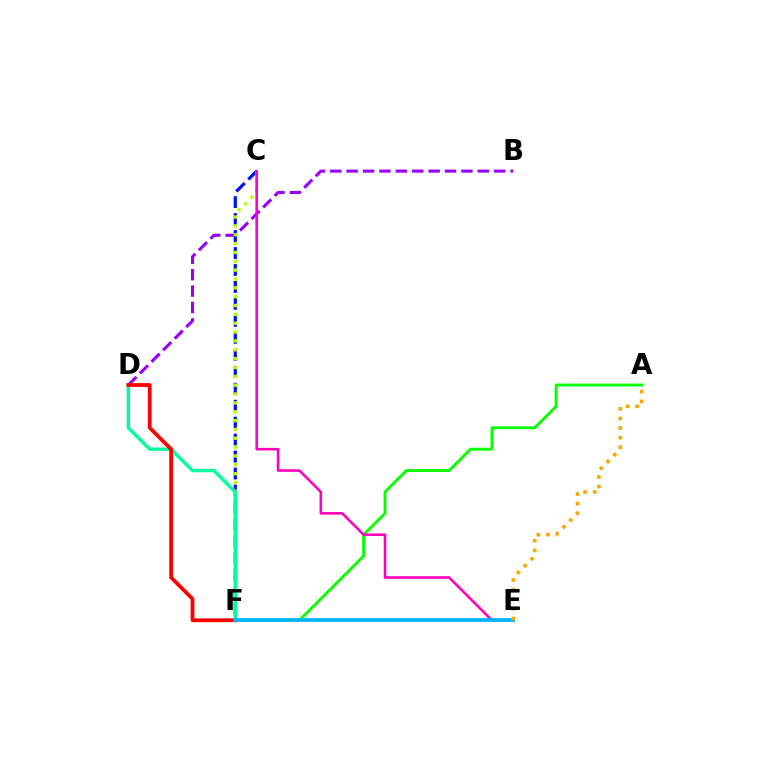{('B', 'D'): [{'color': '#9b00ff', 'line_style': 'dashed', 'thickness': 2.23}], ('C', 'F'): [{'color': '#0010ff', 'line_style': 'dashed', 'thickness': 2.3}, {'color': '#b3ff00', 'line_style': 'dotted', 'thickness': 2.4}], ('A', 'F'): [{'color': '#08ff00', 'line_style': 'solid', 'thickness': 2.08}], ('C', 'E'): [{'color': '#ff00bd', 'line_style': 'solid', 'thickness': 1.87}], ('D', 'F'): [{'color': '#00ff9d', 'line_style': 'solid', 'thickness': 2.44}, {'color': '#ff0000', 'line_style': 'solid', 'thickness': 2.71}], ('E', 'F'): [{'color': '#00b5ff', 'line_style': 'solid', 'thickness': 2.67}], ('A', 'E'): [{'color': '#ffa500', 'line_style': 'dotted', 'thickness': 2.61}]}